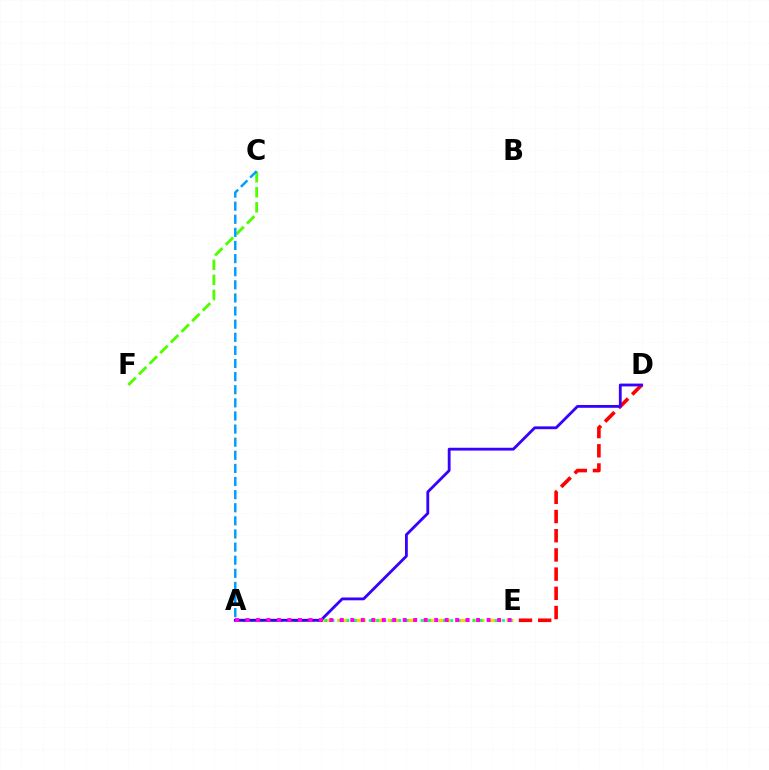{('A', 'E'): [{'color': '#ffd500', 'line_style': 'dashed', 'thickness': 2.3}, {'color': '#00ff86', 'line_style': 'dotted', 'thickness': 2.01}, {'color': '#ff00ed', 'line_style': 'dotted', 'thickness': 2.85}], ('C', 'F'): [{'color': '#4fff00', 'line_style': 'dashed', 'thickness': 2.04}], ('A', 'C'): [{'color': '#009eff', 'line_style': 'dashed', 'thickness': 1.78}], ('D', 'E'): [{'color': '#ff0000', 'line_style': 'dashed', 'thickness': 2.61}], ('A', 'D'): [{'color': '#3700ff', 'line_style': 'solid', 'thickness': 2.03}]}